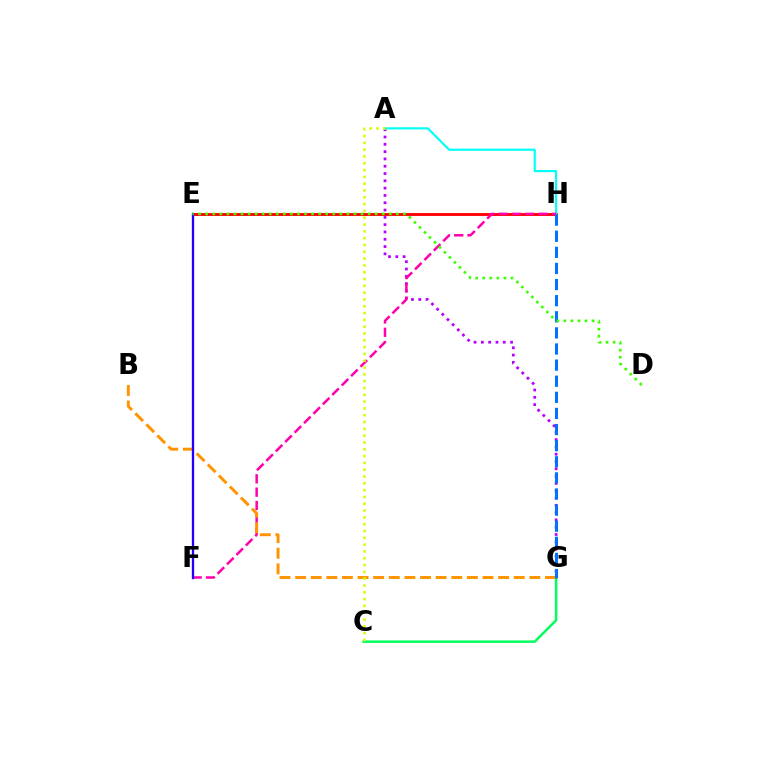{('C', 'G'): [{'color': '#00ff5c', 'line_style': 'solid', 'thickness': 1.78}], ('A', 'G'): [{'color': '#b900ff', 'line_style': 'dotted', 'thickness': 1.98}], ('E', 'H'): [{'color': '#ff0000', 'line_style': 'solid', 'thickness': 2.07}], ('A', 'H'): [{'color': '#00fff6', 'line_style': 'solid', 'thickness': 1.55}], ('F', 'H'): [{'color': '#ff00ac', 'line_style': 'dashed', 'thickness': 1.81}], ('B', 'G'): [{'color': '#ff9400', 'line_style': 'dashed', 'thickness': 2.12}], ('A', 'C'): [{'color': '#d1ff00', 'line_style': 'dotted', 'thickness': 1.85}], ('E', 'F'): [{'color': '#2500ff', 'line_style': 'solid', 'thickness': 1.67}], ('G', 'H'): [{'color': '#0074ff', 'line_style': 'dashed', 'thickness': 2.19}], ('D', 'E'): [{'color': '#3dff00', 'line_style': 'dotted', 'thickness': 1.92}]}